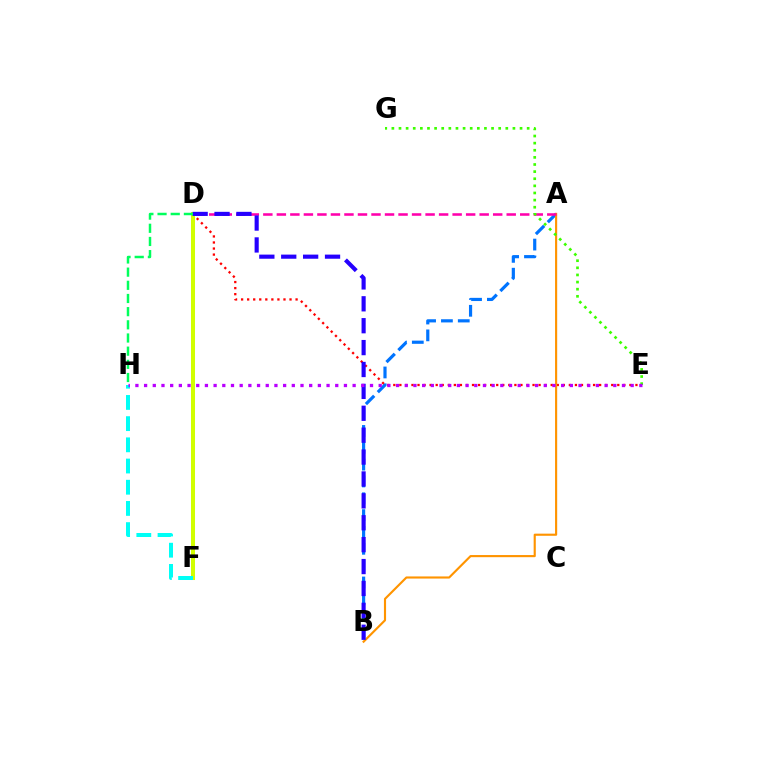{('A', 'B'): [{'color': '#0074ff', 'line_style': 'dashed', 'thickness': 2.29}, {'color': '#ff9400', 'line_style': 'solid', 'thickness': 1.54}], ('D', 'E'): [{'color': '#ff0000', 'line_style': 'dotted', 'thickness': 1.64}], ('A', 'D'): [{'color': '#ff00ac', 'line_style': 'dashed', 'thickness': 1.84}], ('E', 'G'): [{'color': '#3dff00', 'line_style': 'dotted', 'thickness': 1.93}], ('D', 'F'): [{'color': '#d1ff00', 'line_style': 'solid', 'thickness': 2.9}], ('B', 'D'): [{'color': '#2500ff', 'line_style': 'dashed', 'thickness': 2.97}], ('F', 'H'): [{'color': '#00fff6', 'line_style': 'dashed', 'thickness': 2.88}], ('E', 'H'): [{'color': '#b900ff', 'line_style': 'dotted', 'thickness': 2.36}], ('D', 'H'): [{'color': '#00ff5c', 'line_style': 'dashed', 'thickness': 1.79}]}